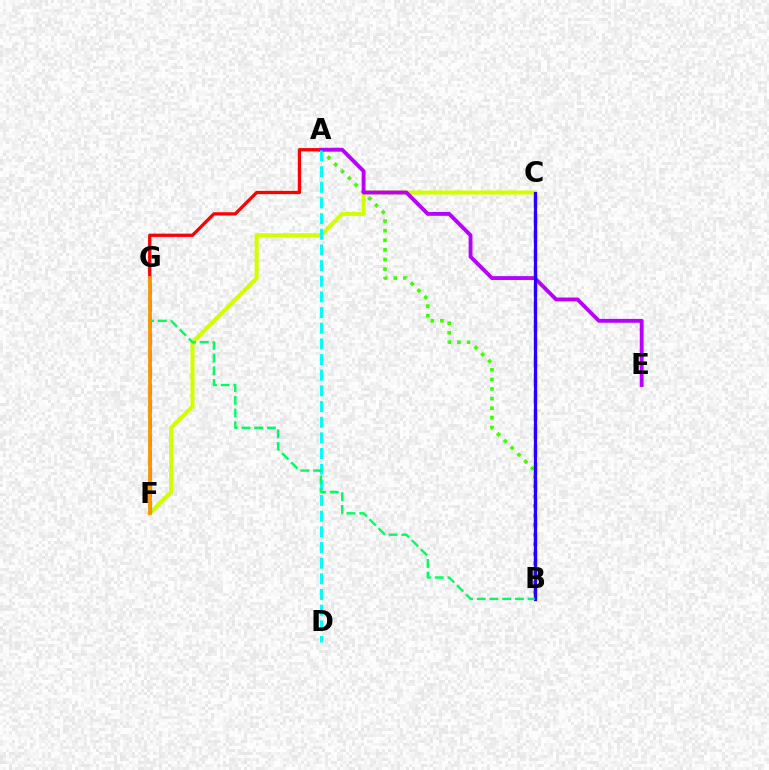{('C', 'F'): [{'color': '#d1ff00', 'line_style': 'solid', 'thickness': 2.9}], ('A', 'G'): [{'color': '#ff0000', 'line_style': 'solid', 'thickness': 2.37}], ('A', 'B'): [{'color': '#3dff00', 'line_style': 'dotted', 'thickness': 2.61}], ('A', 'E'): [{'color': '#b900ff', 'line_style': 'solid', 'thickness': 2.77}], ('B', 'C'): [{'color': '#ff00ac', 'line_style': 'dashed', 'thickness': 2.42}, {'color': '#2500ff', 'line_style': 'solid', 'thickness': 2.3}], ('A', 'D'): [{'color': '#00fff6', 'line_style': 'dashed', 'thickness': 2.13}], ('F', 'G'): [{'color': '#0074ff', 'line_style': 'dashed', 'thickness': 2.29}, {'color': '#ff9400', 'line_style': 'solid', 'thickness': 2.75}], ('B', 'G'): [{'color': '#00ff5c', 'line_style': 'dashed', 'thickness': 1.73}]}